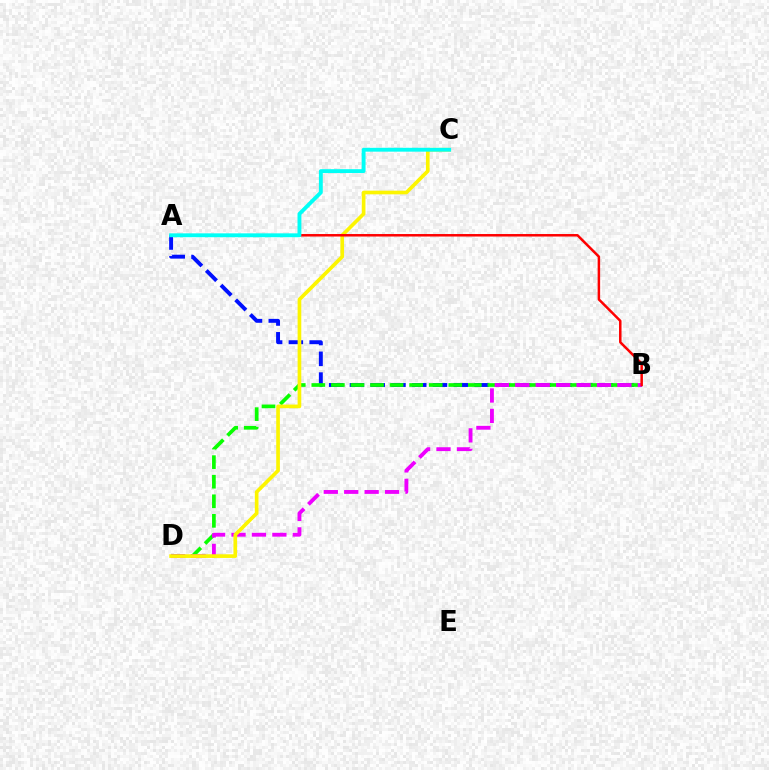{('A', 'B'): [{'color': '#0010ff', 'line_style': 'dashed', 'thickness': 2.82}, {'color': '#ff0000', 'line_style': 'solid', 'thickness': 1.8}], ('B', 'D'): [{'color': '#08ff00', 'line_style': 'dashed', 'thickness': 2.66}, {'color': '#ee00ff', 'line_style': 'dashed', 'thickness': 2.77}], ('C', 'D'): [{'color': '#fcf500', 'line_style': 'solid', 'thickness': 2.64}], ('A', 'C'): [{'color': '#00fff6', 'line_style': 'solid', 'thickness': 2.78}]}